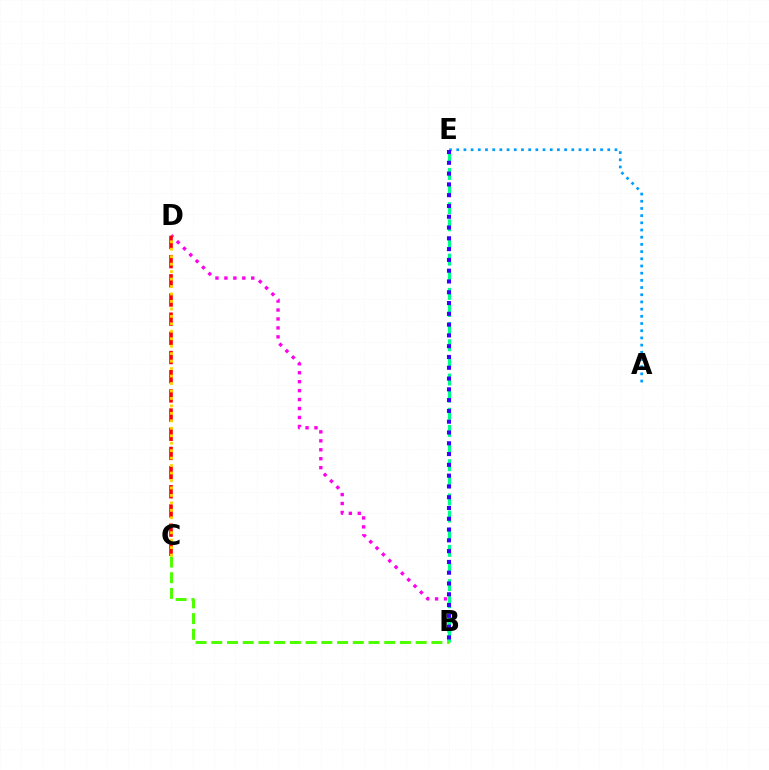{('B', 'D'): [{'color': '#ff00ed', 'line_style': 'dotted', 'thickness': 2.43}], ('B', 'E'): [{'color': '#00ff86', 'line_style': 'dashed', 'thickness': 2.33}, {'color': '#3700ff', 'line_style': 'dotted', 'thickness': 2.93}], ('B', 'C'): [{'color': '#4fff00', 'line_style': 'dashed', 'thickness': 2.14}], ('A', 'E'): [{'color': '#009eff', 'line_style': 'dotted', 'thickness': 1.95}], ('C', 'D'): [{'color': '#ff0000', 'line_style': 'dashed', 'thickness': 2.61}, {'color': '#ffd500', 'line_style': 'dotted', 'thickness': 2.03}]}